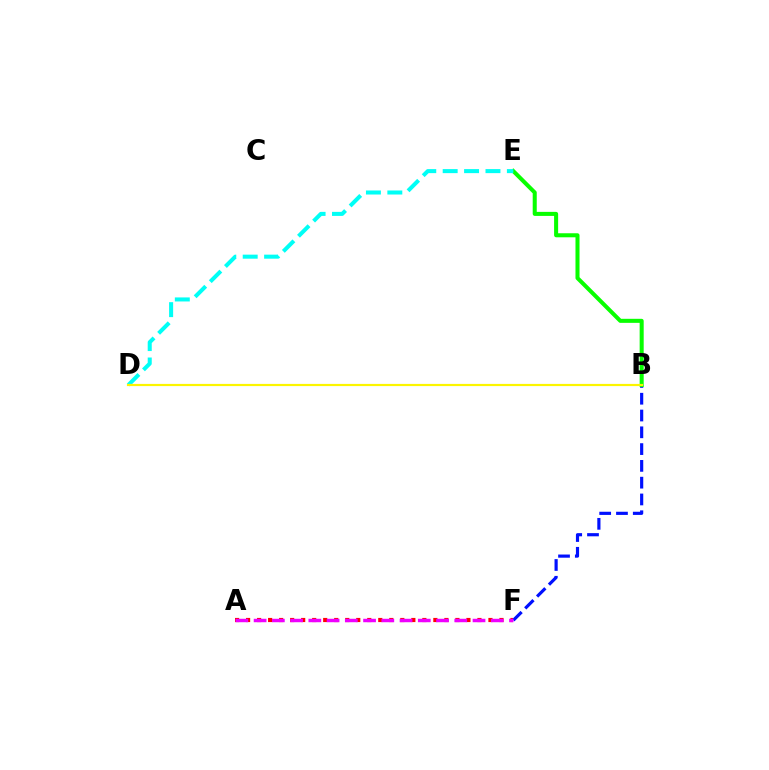{('A', 'F'): [{'color': '#ff0000', 'line_style': 'dotted', 'thickness': 2.99}, {'color': '#ee00ff', 'line_style': 'dashed', 'thickness': 2.48}], ('B', 'F'): [{'color': '#0010ff', 'line_style': 'dashed', 'thickness': 2.28}], ('B', 'E'): [{'color': '#08ff00', 'line_style': 'solid', 'thickness': 2.91}], ('D', 'E'): [{'color': '#00fff6', 'line_style': 'dashed', 'thickness': 2.91}], ('B', 'D'): [{'color': '#fcf500', 'line_style': 'solid', 'thickness': 1.57}]}